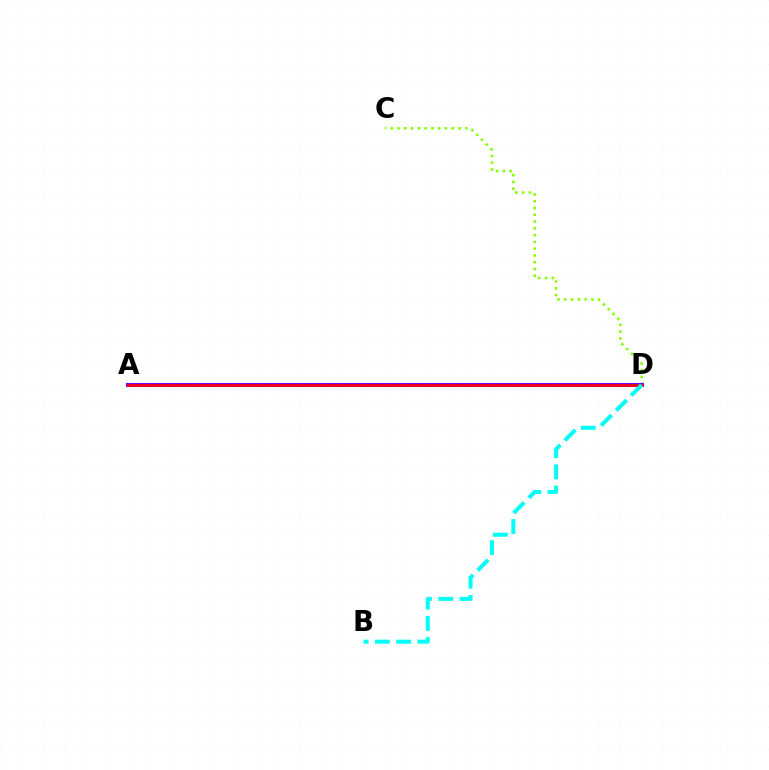{('C', 'D'): [{'color': '#84ff00', 'line_style': 'dotted', 'thickness': 1.84}], ('A', 'D'): [{'color': '#7200ff', 'line_style': 'solid', 'thickness': 2.9}, {'color': '#ff0000', 'line_style': 'solid', 'thickness': 1.89}], ('B', 'D'): [{'color': '#00fff6', 'line_style': 'dashed', 'thickness': 2.88}]}